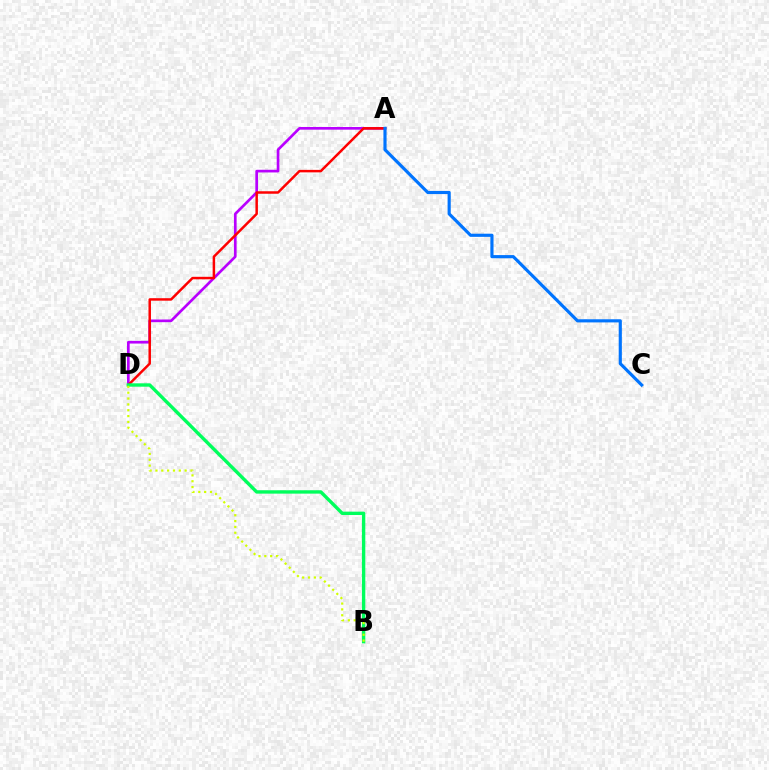{('A', 'D'): [{'color': '#b900ff', 'line_style': 'solid', 'thickness': 1.93}, {'color': '#ff0000', 'line_style': 'solid', 'thickness': 1.79}], ('A', 'C'): [{'color': '#0074ff', 'line_style': 'solid', 'thickness': 2.27}], ('B', 'D'): [{'color': '#00ff5c', 'line_style': 'solid', 'thickness': 2.43}, {'color': '#d1ff00', 'line_style': 'dotted', 'thickness': 1.59}]}